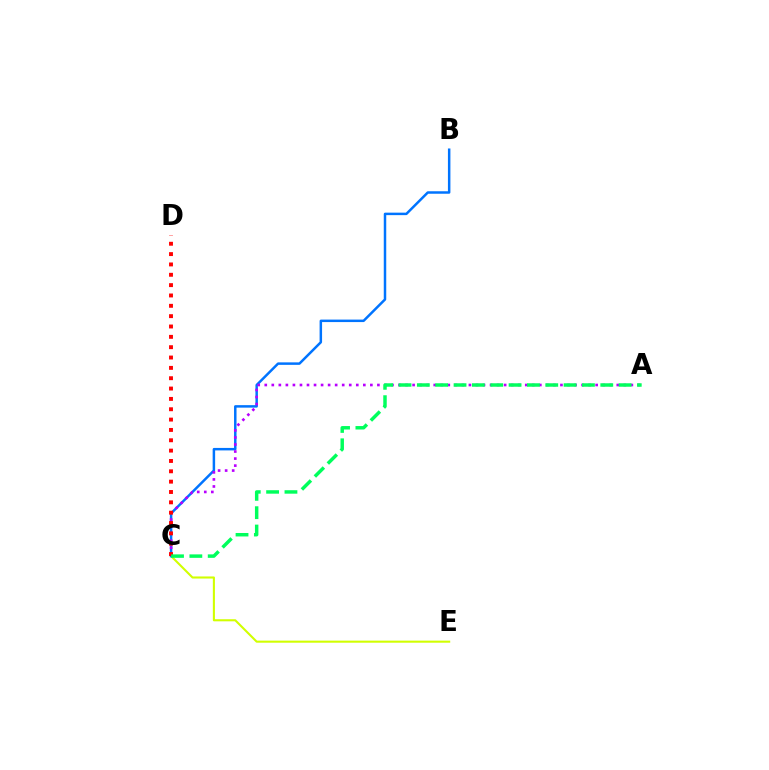{('C', 'E'): [{'color': '#d1ff00', 'line_style': 'solid', 'thickness': 1.51}], ('B', 'C'): [{'color': '#0074ff', 'line_style': 'solid', 'thickness': 1.79}], ('A', 'C'): [{'color': '#b900ff', 'line_style': 'dotted', 'thickness': 1.91}, {'color': '#00ff5c', 'line_style': 'dashed', 'thickness': 2.49}], ('C', 'D'): [{'color': '#ff0000', 'line_style': 'dotted', 'thickness': 2.81}]}